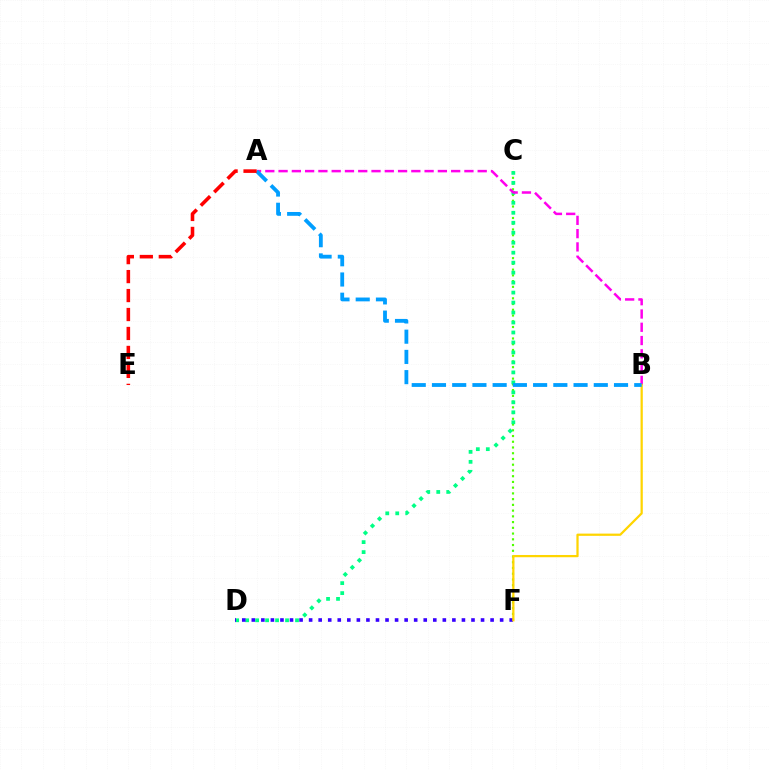{('C', 'F'): [{'color': '#4fff00', 'line_style': 'dotted', 'thickness': 1.56}], ('C', 'D'): [{'color': '#00ff86', 'line_style': 'dotted', 'thickness': 2.71}], ('D', 'F'): [{'color': '#3700ff', 'line_style': 'dotted', 'thickness': 2.6}], ('A', 'B'): [{'color': '#ff00ed', 'line_style': 'dashed', 'thickness': 1.8}, {'color': '#009eff', 'line_style': 'dashed', 'thickness': 2.75}], ('B', 'F'): [{'color': '#ffd500', 'line_style': 'solid', 'thickness': 1.62}], ('A', 'E'): [{'color': '#ff0000', 'line_style': 'dashed', 'thickness': 2.58}]}